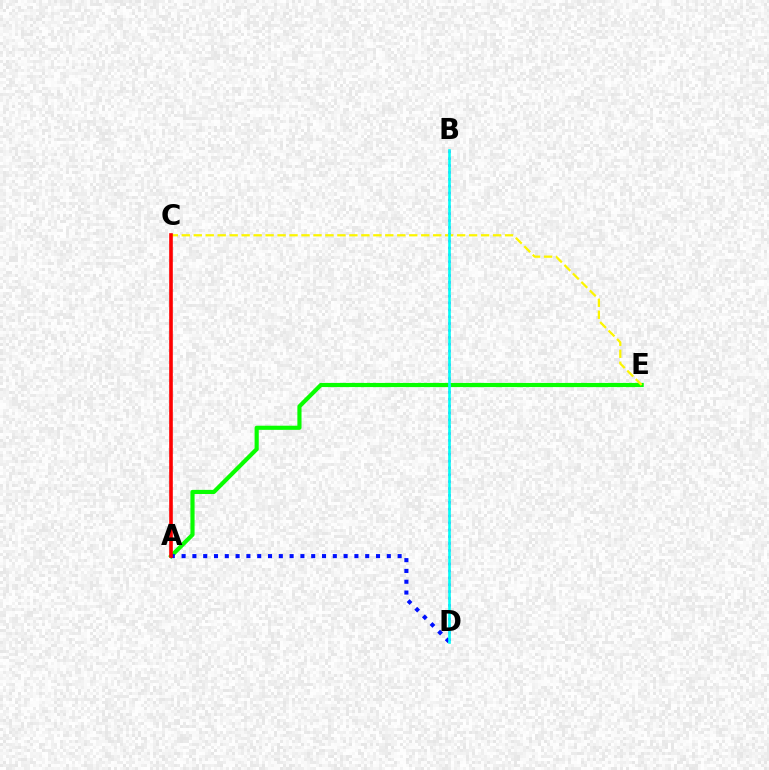{('A', 'E'): [{'color': '#08ff00', 'line_style': 'solid', 'thickness': 2.98}], ('B', 'D'): [{'color': '#ee00ff', 'line_style': 'dotted', 'thickness': 1.87}, {'color': '#00fff6', 'line_style': 'solid', 'thickness': 1.87}], ('C', 'E'): [{'color': '#fcf500', 'line_style': 'dashed', 'thickness': 1.63}], ('A', 'D'): [{'color': '#0010ff', 'line_style': 'dotted', 'thickness': 2.93}], ('A', 'C'): [{'color': '#ff0000', 'line_style': 'solid', 'thickness': 2.61}]}